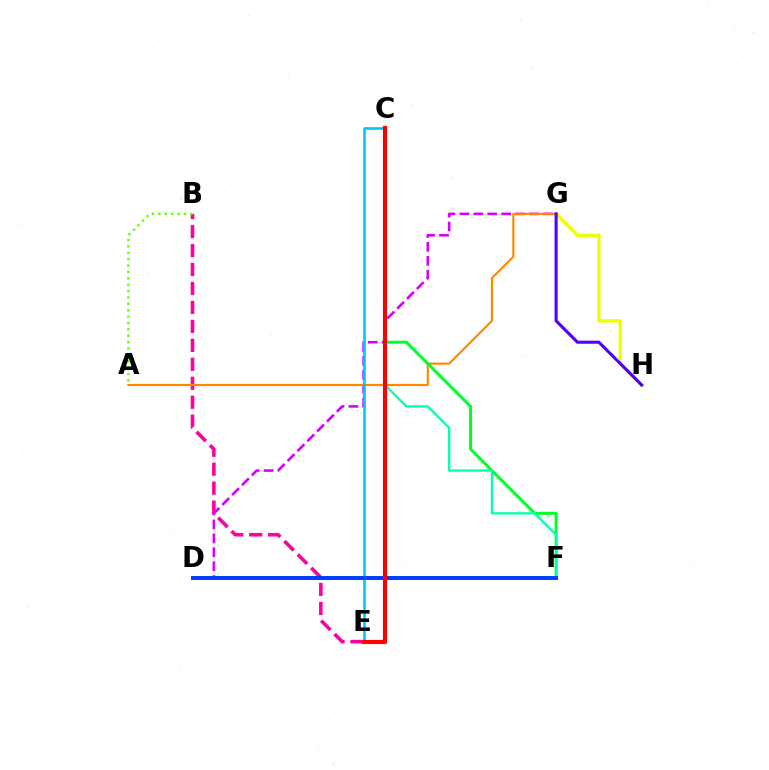{('G', 'H'): [{'color': '#eeff00', 'line_style': 'solid', 'thickness': 2.44}, {'color': '#4f00ff', 'line_style': 'solid', 'thickness': 2.22}], ('B', 'E'): [{'color': '#ff00a0', 'line_style': 'dashed', 'thickness': 2.58}], ('D', 'G'): [{'color': '#d600ff', 'line_style': 'dashed', 'thickness': 1.89}], ('A', 'G'): [{'color': '#ff8800', 'line_style': 'solid', 'thickness': 1.53}], ('C', 'F'): [{'color': '#00ff27', 'line_style': 'solid', 'thickness': 2.15}, {'color': '#00ffaf', 'line_style': 'solid', 'thickness': 1.63}], ('C', 'E'): [{'color': '#00c7ff', 'line_style': 'solid', 'thickness': 1.9}, {'color': '#ff0000', 'line_style': 'solid', 'thickness': 2.99}], ('A', 'B'): [{'color': '#66ff00', 'line_style': 'dotted', 'thickness': 1.73}], ('D', 'F'): [{'color': '#003fff', 'line_style': 'solid', 'thickness': 2.85}]}